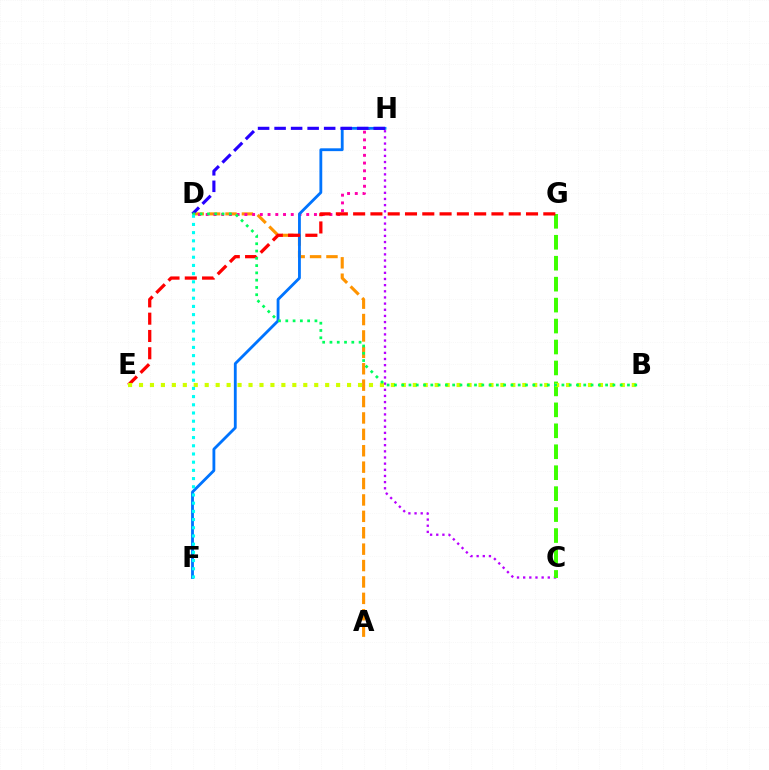{('A', 'D'): [{'color': '#ff9400', 'line_style': 'dashed', 'thickness': 2.23}], ('C', 'H'): [{'color': '#b900ff', 'line_style': 'dotted', 'thickness': 1.67}], ('D', 'H'): [{'color': '#ff00ac', 'line_style': 'dotted', 'thickness': 2.1}, {'color': '#2500ff', 'line_style': 'dashed', 'thickness': 2.24}], ('F', 'H'): [{'color': '#0074ff', 'line_style': 'solid', 'thickness': 2.03}], ('C', 'G'): [{'color': '#3dff00', 'line_style': 'dashed', 'thickness': 2.85}], ('E', 'G'): [{'color': '#ff0000', 'line_style': 'dashed', 'thickness': 2.35}], ('B', 'E'): [{'color': '#d1ff00', 'line_style': 'dotted', 'thickness': 2.98}], ('B', 'D'): [{'color': '#00ff5c', 'line_style': 'dotted', 'thickness': 1.98}], ('D', 'F'): [{'color': '#00fff6', 'line_style': 'dotted', 'thickness': 2.23}]}